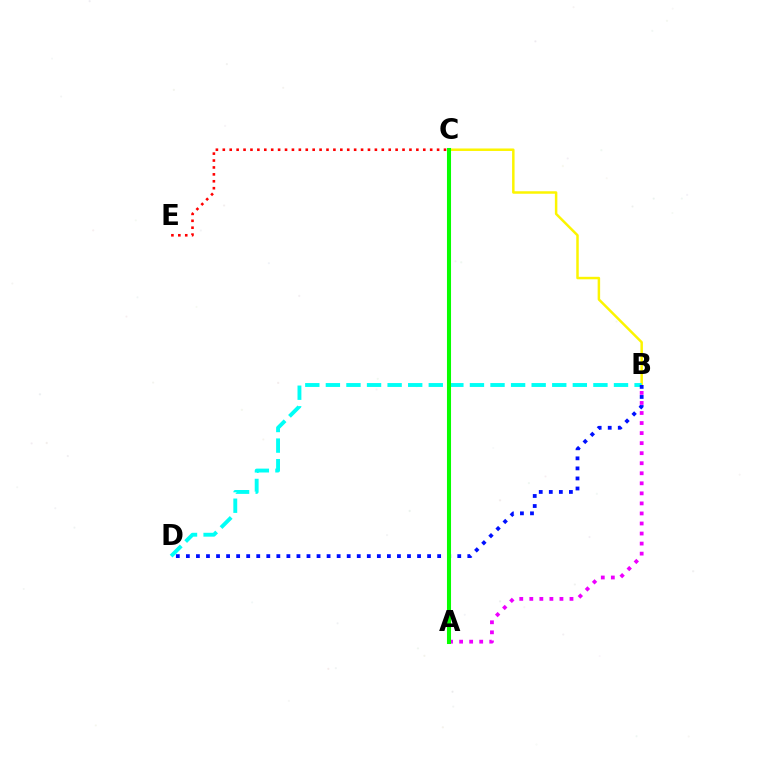{('A', 'B'): [{'color': '#ee00ff', 'line_style': 'dotted', 'thickness': 2.73}], ('B', 'C'): [{'color': '#fcf500', 'line_style': 'solid', 'thickness': 1.79}], ('B', 'D'): [{'color': '#00fff6', 'line_style': 'dashed', 'thickness': 2.8}, {'color': '#0010ff', 'line_style': 'dotted', 'thickness': 2.73}], ('C', 'E'): [{'color': '#ff0000', 'line_style': 'dotted', 'thickness': 1.88}], ('A', 'C'): [{'color': '#08ff00', 'line_style': 'solid', 'thickness': 2.93}]}